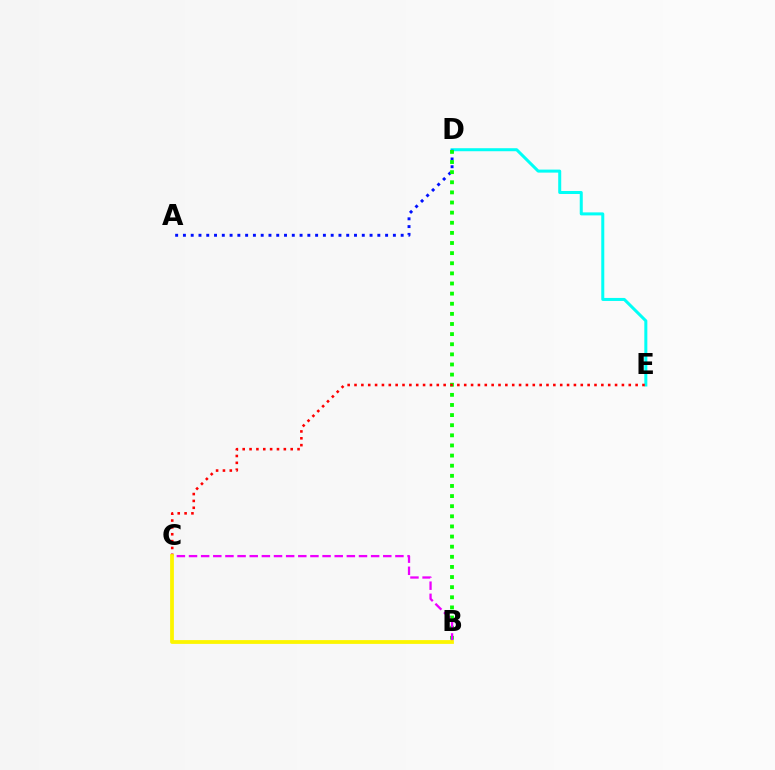{('D', 'E'): [{'color': '#00fff6', 'line_style': 'solid', 'thickness': 2.17}], ('A', 'D'): [{'color': '#0010ff', 'line_style': 'dotted', 'thickness': 2.11}], ('B', 'D'): [{'color': '#08ff00', 'line_style': 'dotted', 'thickness': 2.75}], ('B', 'C'): [{'color': '#ee00ff', 'line_style': 'dashed', 'thickness': 1.65}, {'color': '#fcf500', 'line_style': 'solid', 'thickness': 2.72}], ('C', 'E'): [{'color': '#ff0000', 'line_style': 'dotted', 'thickness': 1.86}]}